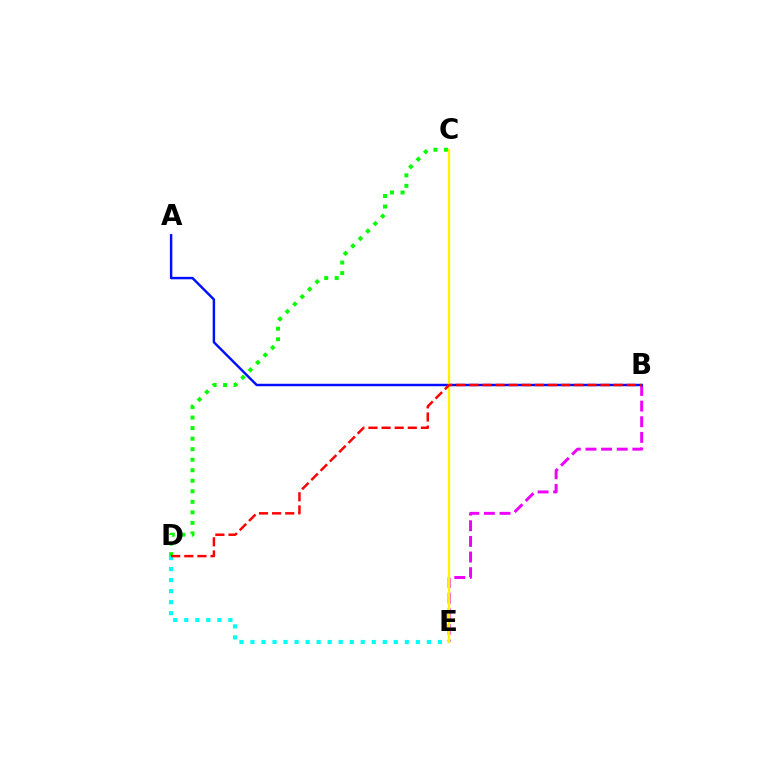{('B', 'E'): [{'color': '#ee00ff', 'line_style': 'dashed', 'thickness': 2.12}], ('C', 'D'): [{'color': '#08ff00', 'line_style': 'dotted', 'thickness': 2.86}], ('D', 'E'): [{'color': '#00fff6', 'line_style': 'dotted', 'thickness': 3.0}], ('A', 'B'): [{'color': '#0010ff', 'line_style': 'solid', 'thickness': 1.76}], ('C', 'E'): [{'color': '#fcf500', 'line_style': 'solid', 'thickness': 1.66}], ('B', 'D'): [{'color': '#ff0000', 'line_style': 'dashed', 'thickness': 1.78}]}